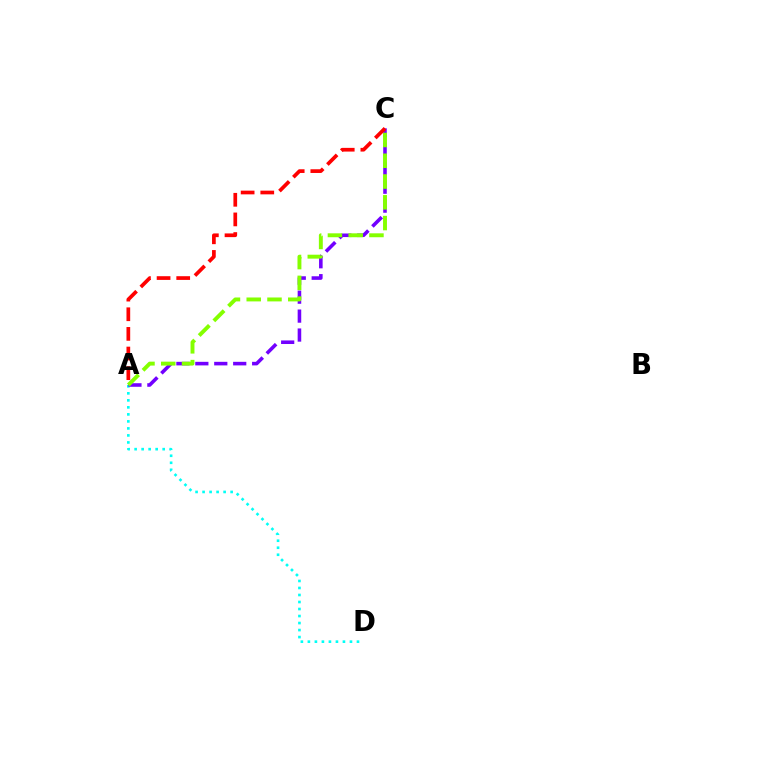{('A', 'D'): [{'color': '#00fff6', 'line_style': 'dotted', 'thickness': 1.91}], ('A', 'C'): [{'color': '#7200ff', 'line_style': 'dashed', 'thickness': 2.57}, {'color': '#ff0000', 'line_style': 'dashed', 'thickness': 2.67}, {'color': '#84ff00', 'line_style': 'dashed', 'thickness': 2.82}]}